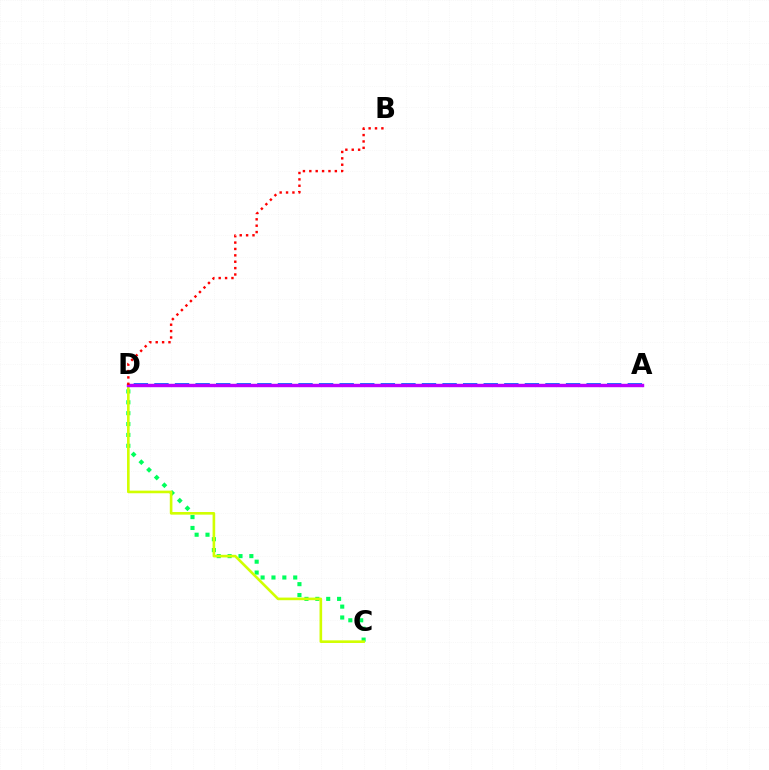{('C', 'D'): [{'color': '#00ff5c', 'line_style': 'dotted', 'thickness': 2.95}, {'color': '#d1ff00', 'line_style': 'solid', 'thickness': 1.89}], ('A', 'D'): [{'color': '#0074ff', 'line_style': 'dashed', 'thickness': 2.8}, {'color': '#b900ff', 'line_style': 'solid', 'thickness': 2.46}], ('B', 'D'): [{'color': '#ff0000', 'line_style': 'dotted', 'thickness': 1.73}]}